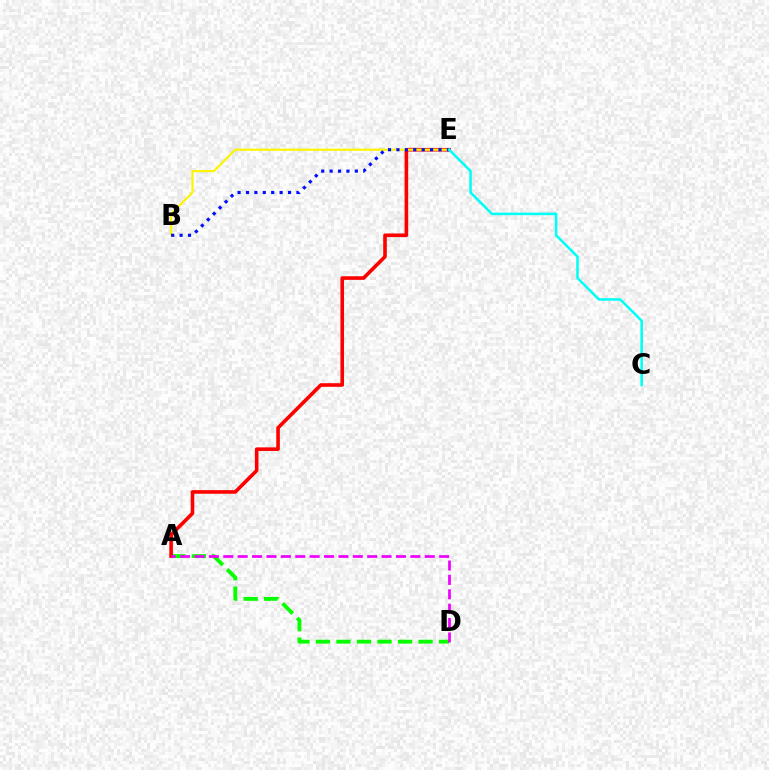{('A', 'D'): [{'color': '#08ff00', 'line_style': 'dashed', 'thickness': 2.79}, {'color': '#ee00ff', 'line_style': 'dashed', 'thickness': 1.95}], ('A', 'E'): [{'color': '#ff0000', 'line_style': 'solid', 'thickness': 2.6}], ('B', 'E'): [{'color': '#fcf500', 'line_style': 'solid', 'thickness': 1.56}, {'color': '#0010ff', 'line_style': 'dotted', 'thickness': 2.28}], ('C', 'E'): [{'color': '#00fff6', 'line_style': 'solid', 'thickness': 1.84}]}